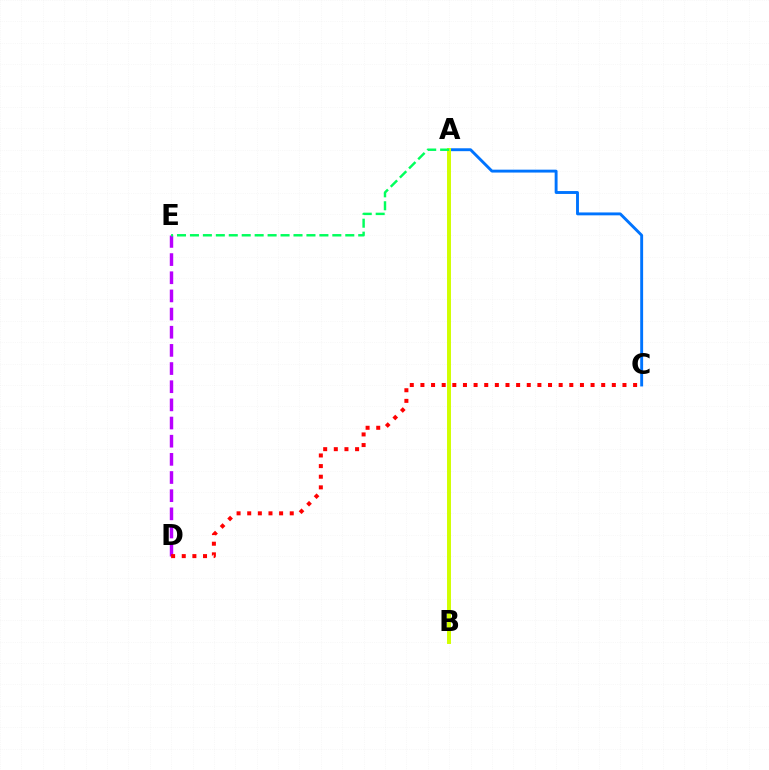{('A', 'C'): [{'color': '#0074ff', 'line_style': 'solid', 'thickness': 2.09}], ('D', 'E'): [{'color': '#b900ff', 'line_style': 'dashed', 'thickness': 2.47}], ('C', 'D'): [{'color': '#ff0000', 'line_style': 'dotted', 'thickness': 2.89}], ('A', 'B'): [{'color': '#d1ff00', 'line_style': 'solid', 'thickness': 2.84}], ('A', 'E'): [{'color': '#00ff5c', 'line_style': 'dashed', 'thickness': 1.76}]}